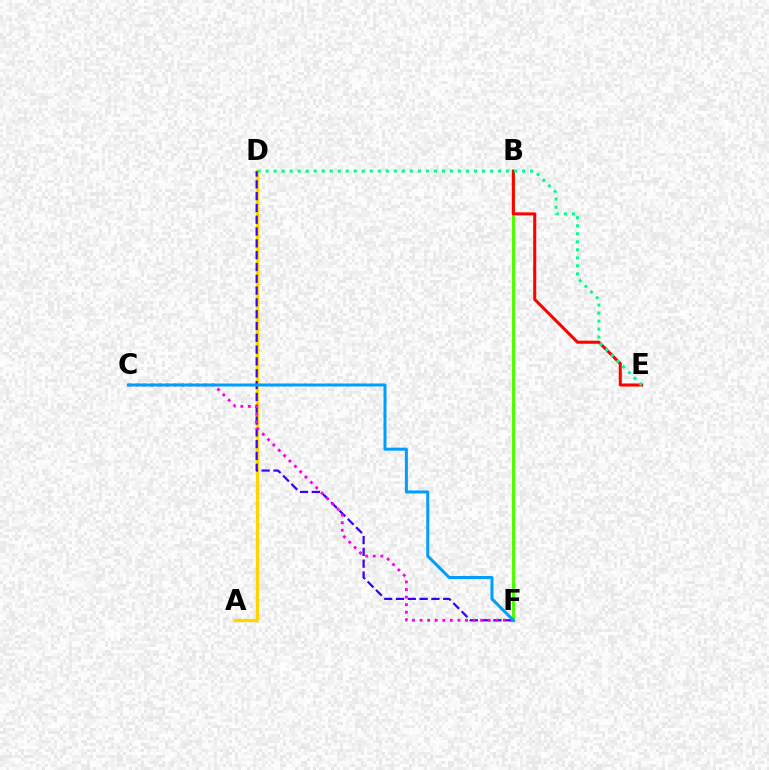{('B', 'F'): [{'color': '#4fff00', 'line_style': 'solid', 'thickness': 2.23}], ('A', 'D'): [{'color': '#ffd500', 'line_style': 'solid', 'thickness': 2.37}], ('D', 'F'): [{'color': '#3700ff', 'line_style': 'dashed', 'thickness': 1.6}], ('B', 'E'): [{'color': '#ff0000', 'line_style': 'solid', 'thickness': 2.2}], ('C', 'F'): [{'color': '#ff00ed', 'line_style': 'dotted', 'thickness': 2.06}, {'color': '#009eff', 'line_style': 'solid', 'thickness': 2.16}], ('D', 'E'): [{'color': '#00ff86', 'line_style': 'dotted', 'thickness': 2.18}]}